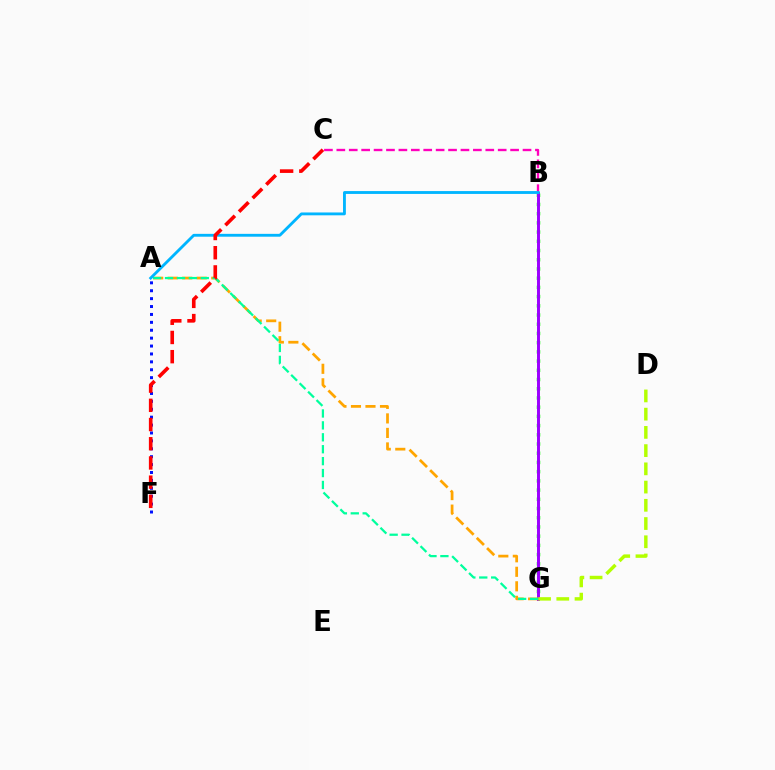{('B', 'G'): [{'color': '#08ff00', 'line_style': 'dotted', 'thickness': 2.5}, {'color': '#9b00ff', 'line_style': 'solid', 'thickness': 2.12}], ('A', 'F'): [{'color': '#0010ff', 'line_style': 'dotted', 'thickness': 2.15}], ('B', 'C'): [{'color': '#ff00bd', 'line_style': 'dashed', 'thickness': 1.69}], ('D', 'G'): [{'color': '#b3ff00', 'line_style': 'dashed', 'thickness': 2.48}], ('A', 'G'): [{'color': '#ffa500', 'line_style': 'dashed', 'thickness': 1.97}, {'color': '#00ff9d', 'line_style': 'dashed', 'thickness': 1.62}], ('A', 'B'): [{'color': '#00b5ff', 'line_style': 'solid', 'thickness': 2.05}], ('C', 'F'): [{'color': '#ff0000', 'line_style': 'dashed', 'thickness': 2.61}]}